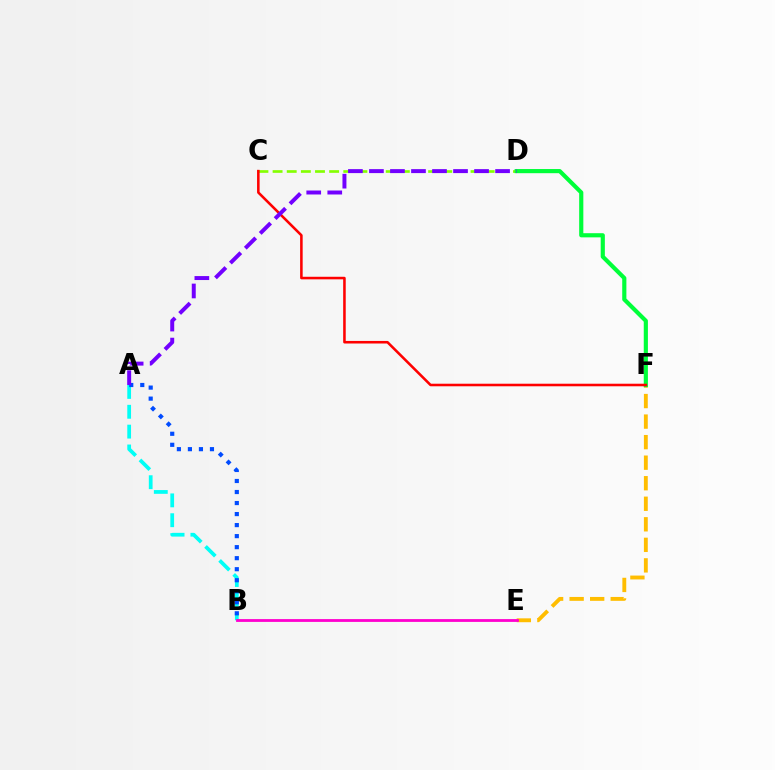{('A', 'B'): [{'color': '#00fff6', 'line_style': 'dashed', 'thickness': 2.7}, {'color': '#004bff', 'line_style': 'dotted', 'thickness': 3.0}], ('E', 'F'): [{'color': '#ffbd00', 'line_style': 'dashed', 'thickness': 2.79}], ('C', 'D'): [{'color': '#84ff00', 'line_style': 'dashed', 'thickness': 1.92}], ('D', 'F'): [{'color': '#00ff39', 'line_style': 'solid', 'thickness': 2.99}], ('C', 'F'): [{'color': '#ff0000', 'line_style': 'solid', 'thickness': 1.84}], ('A', 'D'): [{'color': '#7200ff', 'line_style': 'dashed', 'thickness': 2.86}], ('B', 'E'): [{'color': '#ff00cf', 'line_style': 'solid', 'thickness': 2.02}]}